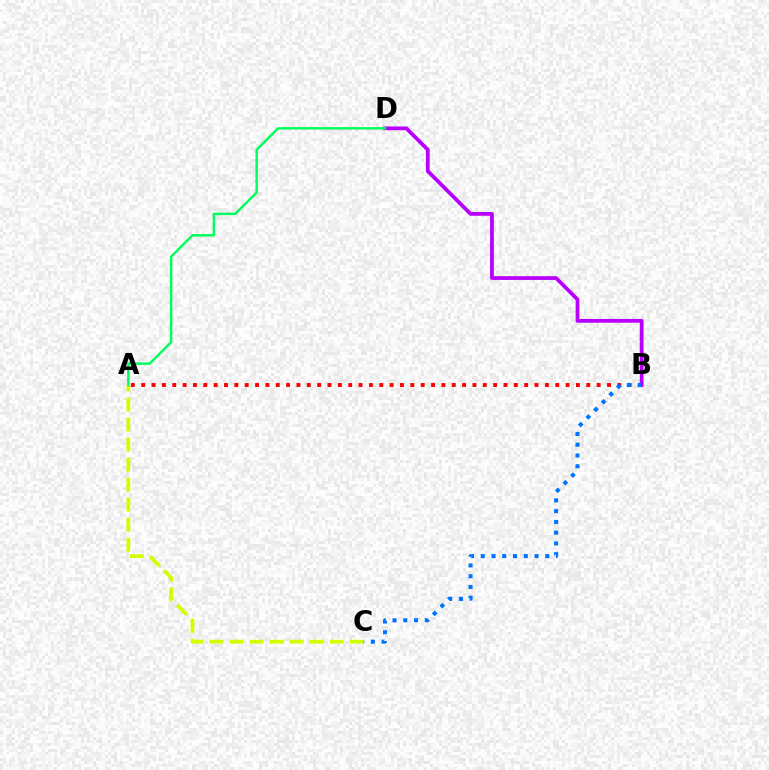{('B', 'D'): [{'color': '#b900ff', 'line_style': 'solid', 'thickness': 2.72}], ('A', 'B'): [{'color': '#ff0000', 'line_style': 'dotted', 'thickness': 2.81}], ('A', 'C'): [{'color': '#d1ff00', 'line_style': 'dashed', 'thickness': 2.72}], ('B', 'C'): [{'color': '#0074ff', 'line_style': 'dotted', 'thickness': 2.92}], ('A', 'D'): [{'color': '#00ff5c', 'line_style': 'solid', 'thickness': 1.75}]}